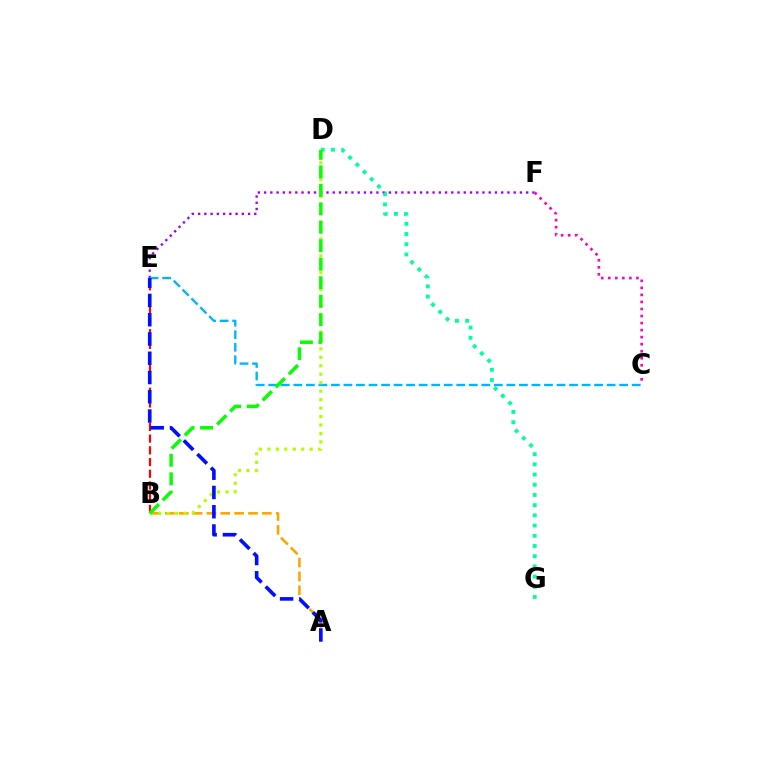{('A', 'B'): [{'color': '#ffa500', 'line_style': 'dashed', 'thickness': 1.88}], ('E', 'F'): [{'color': '#9b00ff', 'line_style': 'dotted', 'thickness': 1.7}], ('C', 'E'): [{'color': '#00b5ff', 'line_style': 'dashed', 'thickness': 1.7}], ('C', 'F'): [{'color': '#ff00bd', 'line_style': 'dotted', 'thickness': 1.91}], ('B', 'D'): [{'color': '#b3ff00', 'line_style': 'dotted', 'thickness': 2.3}, {'color': '#08ff00', 'line_style': 'dashed', 'thickness': 2.51}], ('D', 'G'): [{'color': '#00ff9d', 'line_style': 'dotted', 'thickness': 2.77}], ('B', 'E'): [{'color': '#ff0000', 'line_style': 'dashed', 'thickness': 1.59}], ('A', 'E'): [{'color': '#0010ff', 'line_style': 'dashed', 'thickness': 2.62}]}